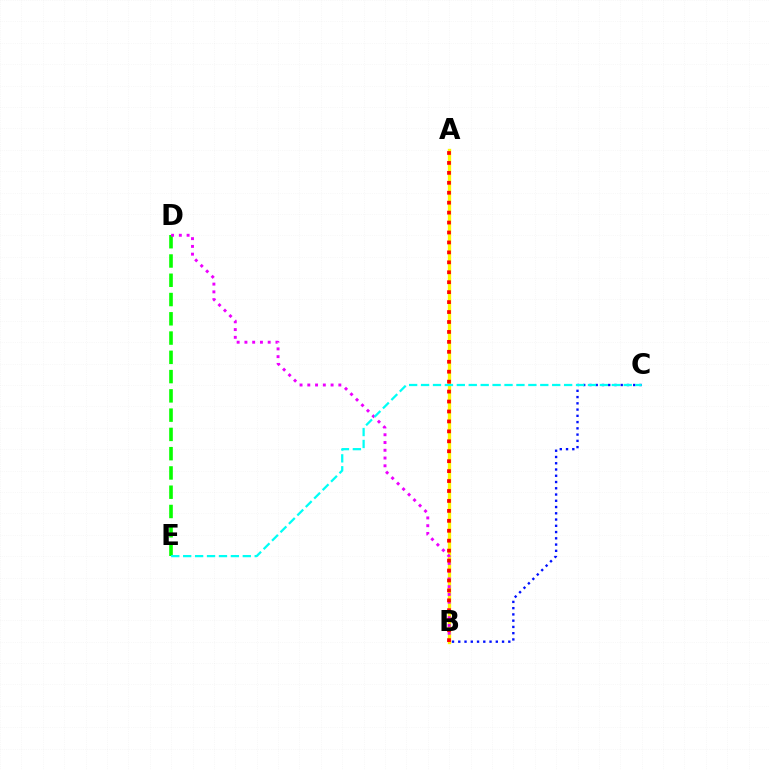{('A', 'B'): [{'color': '#fcf500', 'line_style': 'solid', 'thickness': 2.4}, {'color': '#ff0000', 'line_style': 'dotted', 'thickness': 2.7}], ('D', 'E'): [{'color': '#08ff00', 'line_style': 'dashed', 'thickness': 2.62}], ('B', 'D'): [{'color': '#ee00ff', 'line_style': 'dotted', 'thickness': 2.11}], ('B', 'C'): [{'color': '#0010ff', 'line_style': 'dotted', 'thickness': 1.7}], ('C', 'E'): [{'color': '#00fff6', 'line_style': 'dashed', 'thickness': 1.62}]}